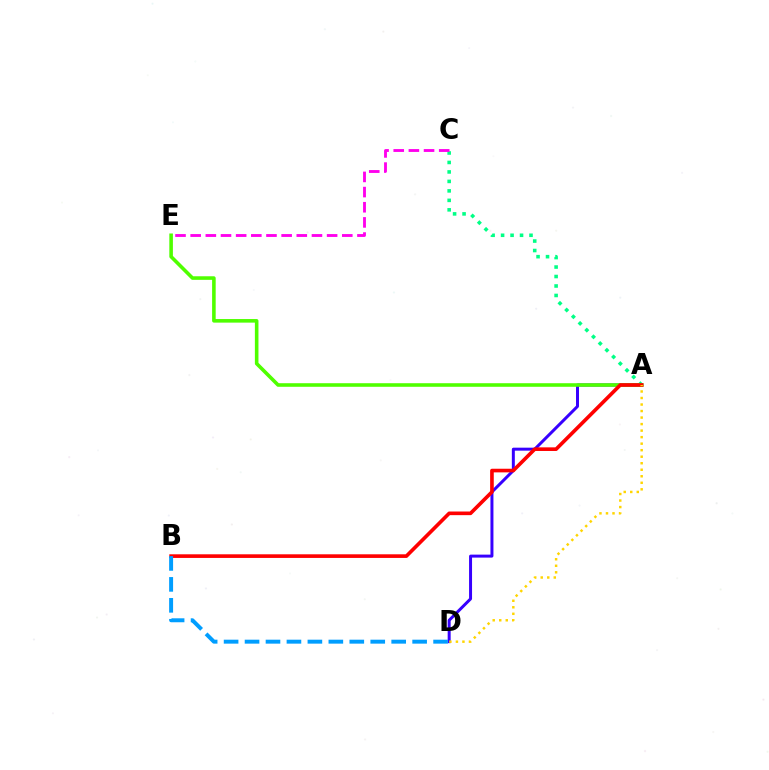{('A', 'D'): [{'color': '#3700ff', 'line_style': 'solid', 'thickness': 2.15}, {'color': '#ffd500', 'line_style': 'dotted', 'thickness': 1.77}], ('A', 'C'): [{'color': '#00ff86', 'line_style': 'dotted', 'thickness': 2.57}], ('A', 'E'): [{'color': '#4fff00', 'line_style': 'solid', 'thickness': 2.58}], ('A', 'B'): [{'color': '#ff0000', 'line_style': 'solid', 'thickness': 2.62}], ('C', 'E'): [{'color': '#ff00ed', 'line_style': 'dashed', 'thickness': 2.06}], ('B', 'D'): [{'color': '#009eff', 'line_style': 'dashed', 'thickness': 2.85}]}